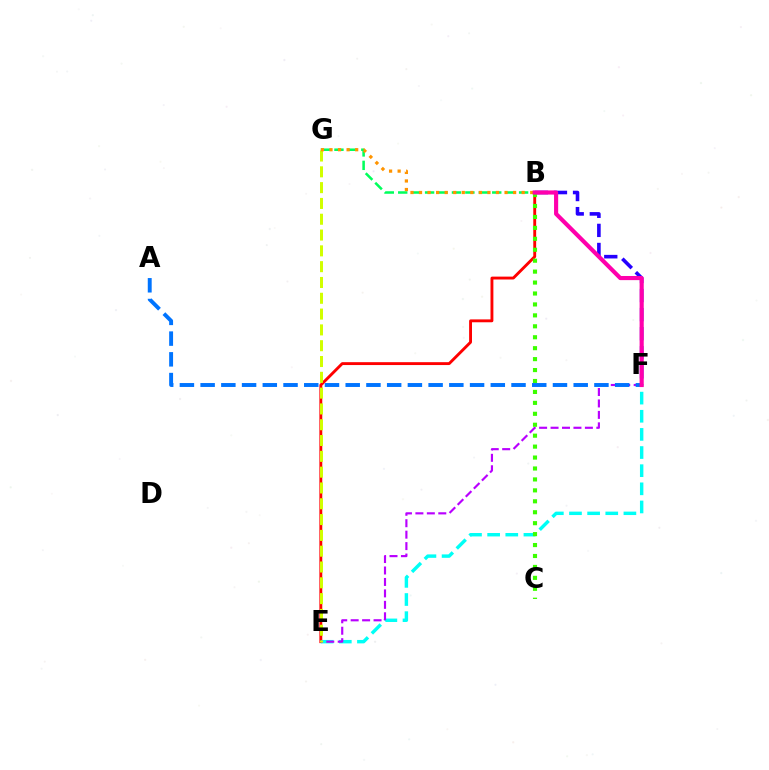{('B', 'E'): [{'color': '#ff0000', 'line_style': 'solid', 'thickness': 2.07}], ('E', 'F'): [{'color': '#00fff6', 'line_style': 'dashed', 'thickness': 2.46}, {'color': '#b900ff', 'line_style': 'dashed', 'thickness': 1.55}], ('B', 'F'): [{'color': '#2500ff', 'line_style': 'dashed', 'thickness': 2.59}, {'color': '#ff00ac', 'line_style': 'solid', 'thickness': 2.98}], ('B', 'G'): [{'color': '#00ff5c', 'line_style': 'dashed', 'thickness': 1.82}, {'color': '#ff9400', 'line_style': 'dotted', 'thickness': 2.32}], ('E', 'G'): [{'color': '#d1ff00', 'line_style': 'dashed', 'thickness': 2.15}], ('B', 'C'): [{'color': '#3dff00', 'line_style': 'dotted', 'thickness': 2.97}], ('A', 'F'): [{'color': '#0074ff', 'line_style': 'dashed', 'thickness': 2.82}]}